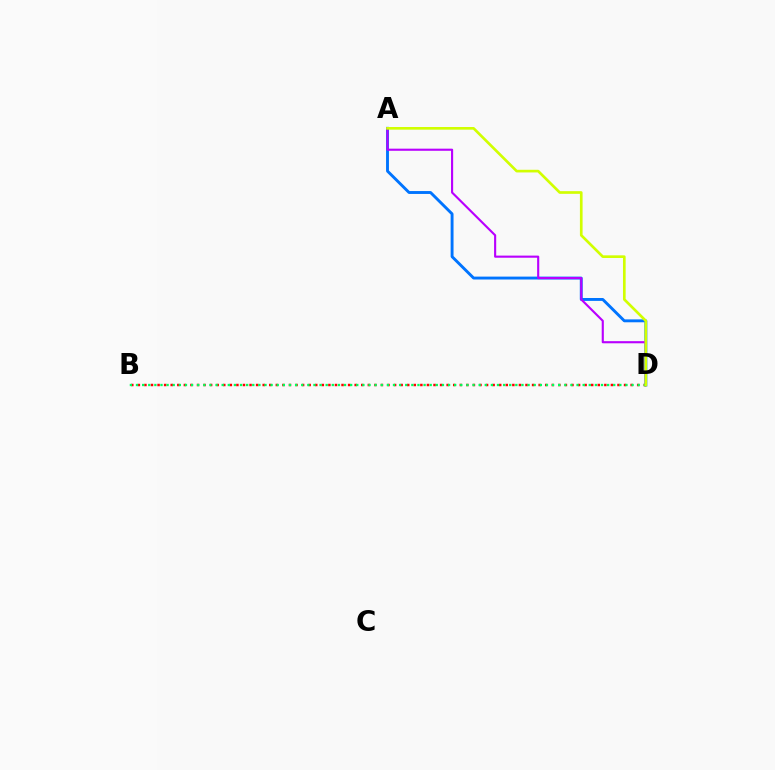{('A', 'D'): [{'color': '#0074ff', 'line_style': 'solid', 'thickness': 2.08}, {'color': '#b900ff', 'line_style': 'solid', 'thickness': 1.53}, {'color': '#d1ff00', 'line_style': 'solid', 'thickness': 1.92}], ('B', 'D'): [{'color': '#ff0000', 'line_style': 'dotted', 'thickness': 1.79}, {'color': '#00ff5c', 'line_style': 'dotted', 'thickness': 1.66}]}